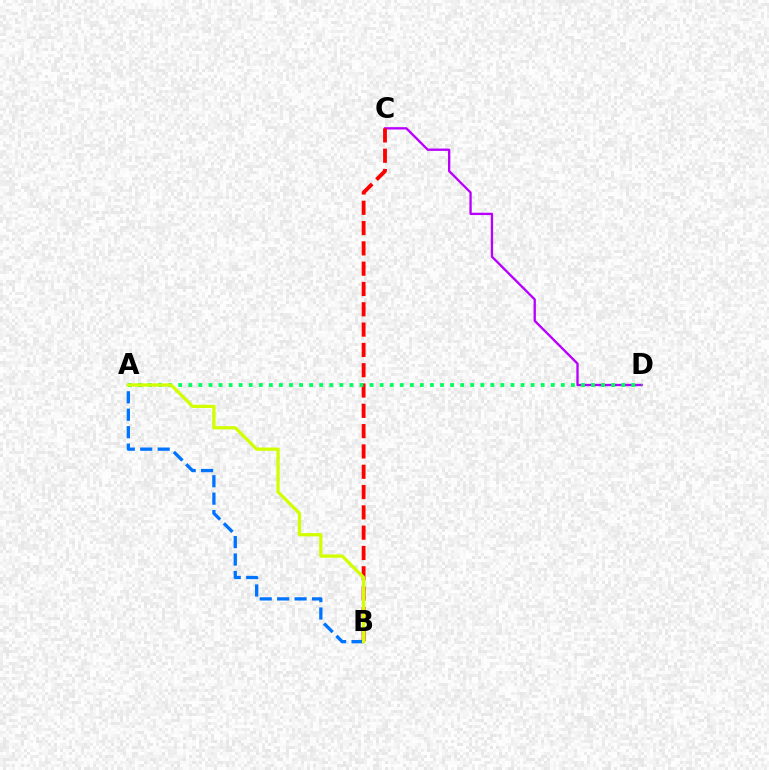{('C', 'D'): [{'color': '#b900ff', 'line_style': 'solid', 'thickness': 1.68}], ('B', 'C'): [{'color': '#ff0000', 'line_style': 'dashed', 'thickness': 2.76}], ('A', 'D'): [{'color': '#00ff5c', 'line_style': 'dotted', 'thickness': 2.74}], ('A', 'B'): [{'color': '#0074ff', 'line_style': 'dashed', 'thickness': 2.37}, {'color': '#d1ff00', 'line_style': 'solid', 'thickness': 2.35}]}